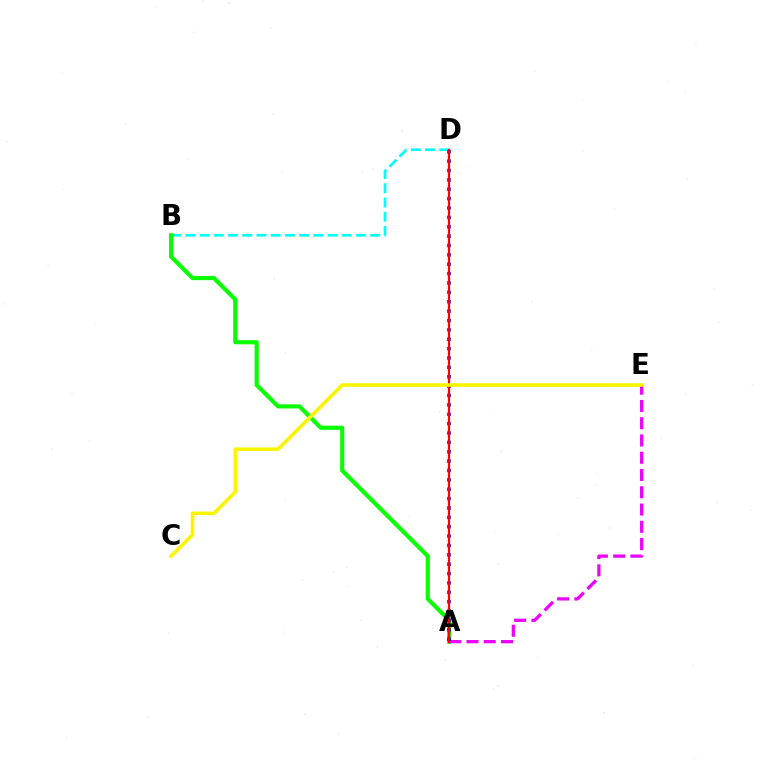{('B', 'D'): [{'color': '#00fff6', 'line_style': 'dashed', 'thickness': 1.93}], ('A', 'B'): [{'color': '#08ff00', 'line_style': 'solid', 'thickness': 2.98}], ('A', 'E'): [{'color': '#ee00ff', 'line_style': 'dashed', 'thickness': 2.35}], ('A', 'D'): [{'color': '#0010ff', 'line_style': 'dotted', 'thickness': 2.55}, {'color': '#ff0000', 'line_style': 'solid', 'thickness': 1.59}], ('C', 'E'): [{'color': '#fcf500', 'line_style': 'solid', 'thickness': 2.57}]}